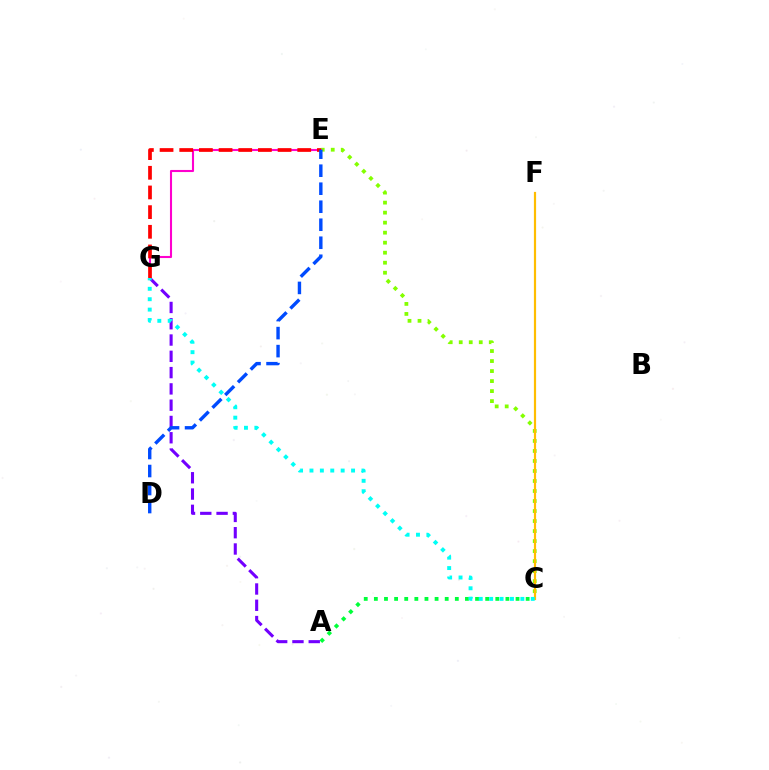{('C', 'E'): [{'color': '#84ff00', 'line_style': 'dotted', 'thickness': 2.72}], ('A', 'C'): [{'color': '#00ff39', 'line_style': 'dotted', 'thickness': 2.75}], ('A', 'G'): [{'color': '#7200ff', 'line_style': 'dashed', 'thickness': 2.21}], ('C', 'F'): [{'color': '#ffbd00', 'line_style': 'solid', 'thickness': 1.58}], ('E', 'G'): [{'color': '#ff00cf', 'line_style': 'solid', 'thickness': 1.51}, {'color': '#ff0000', 'line_style': 'dashed', 'thickness': 2.67}], ('C', 'G'): [{'color': '#00fff6', 'line_style': 'dotted', 'thickness': 2.83}], ('D', 'E'): [{'color': '#004bff', 'line_style': 'dashed', 'thickness': 2.45}]}